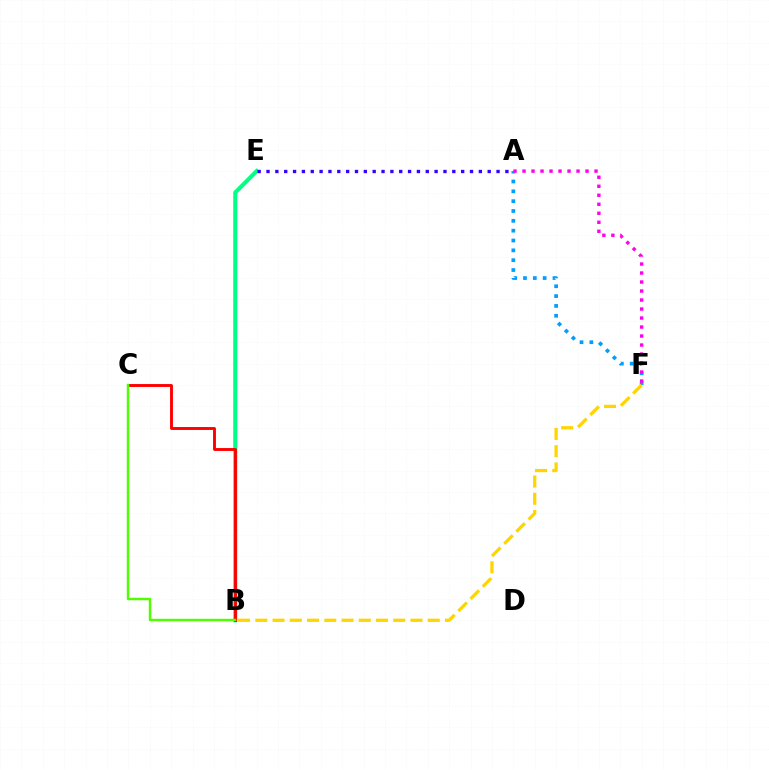{('B', 'E'): [{'color': '#00ff86', 'line_style': 'solid', 'thickness': 2.96}], ('A', 'F'): [{'color': '#009eff', 'line_style': 'dotted', 'thickness': 2.67}, {'color': '#ff00ed', 'line_style': 'dotted', 'thickness': 2.45}], ('B', 'C'): [{'color': '#ff0000', 'line_style': 'solid', 'thickness': 2.09}, {'color': '#4fff00', 'line_style': 'solid', 'thickness': 1.76}], ('A', 'E'): [{'color': '#3700ff', 'line_style': 'dotted', 'thickness': 2.4}], ('B', 'F'): [{'color': '#ffd500', 'line_style': 'dashed', 'thickness': 2.34}]}